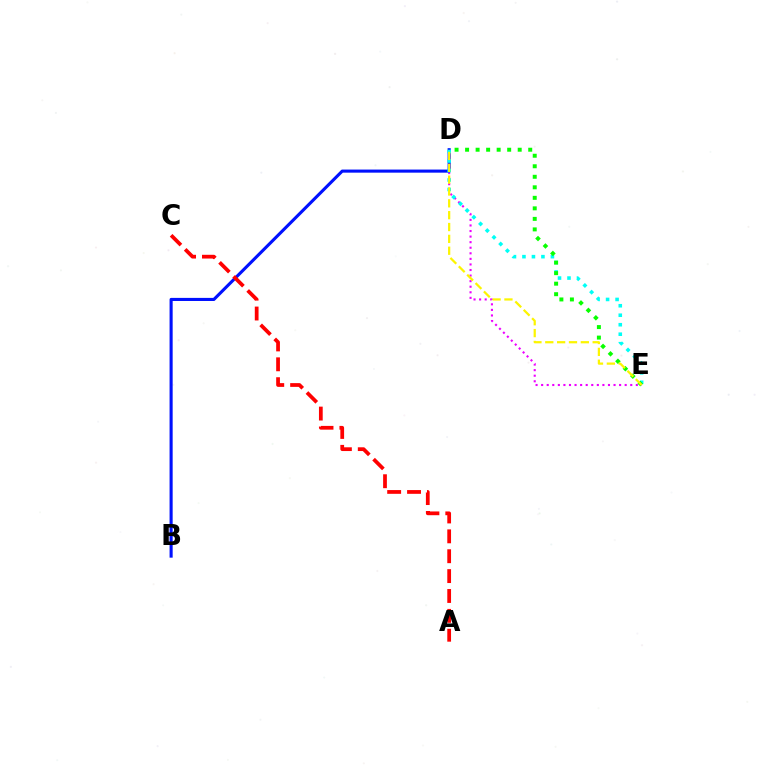{('D', 'E'): [{'color': '#ee00ff', 'line_style': 'dotted', 'thickness': 1.51}, {'color': '#00fff6', 'line_style': 'dotted', 'thickness': 2.58}, {'color': '#08ff00', 'line_style': 'dotted', 'thickness': 2.86}, {'color': '#fcf500', 'line_style': 'dashed', 'thickness': 1.61}], ('B', 'D'): [{'color': '#0010ff', 'line_style': 'solid', 'thickness': 2.23}], ('A', 'C'): [{'color': '#ff0000', 'line_style': 'dashed', 'thickness': 2.7}]}